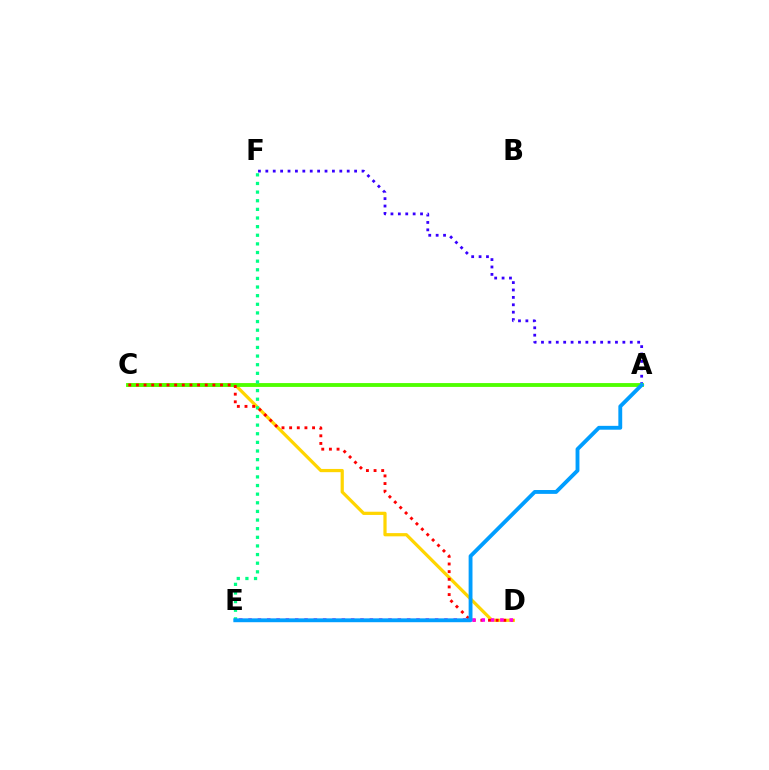{('A', 'F'): [{'color': '#3700ff', 'line_style': 'dotted', 'thickness': 2.01}], ('C', 'D'): [{'color': '#ffd500', 'line_style': 'solid', 'thickness': 2.32}, {'color': '#ff0000', 'line_style': 'dotted', 'thickness': 2.08}], ('A', 'C'): [{'color': '#4fff00', 'line_style': 'solid', 'thickness': 2.77}], ('E', 'F'): [{'color': '#00ff86', 'line_style': 'dotted', 'thickness': 2.34}], ('D', 'E'): [{'color': '#ff00ed', 'line_style': 'dotted', 'thickness': 2.53}], ('A', 'E'): [{'color': '#009eff', 'line_style': 'solid', 'thickness': 2.78}]}